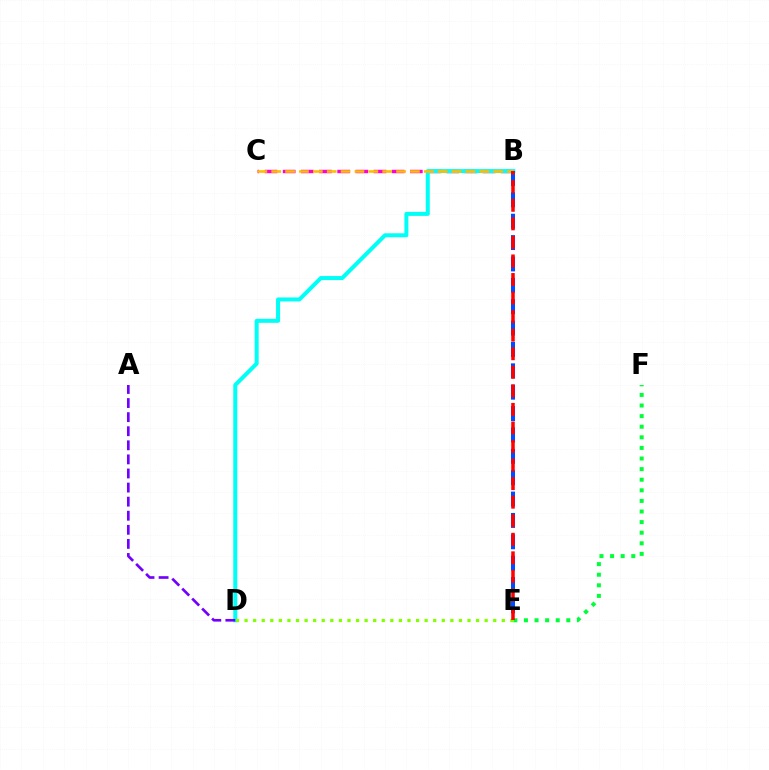{('B', 'C'): [{'color': '#ff00cf', 'line_style': 'dashed', 'thickness': 2.47}, {'color': '#ffbd00', 'line_style': 'dashed', 'thickness': 1.88}], ('B', 'D'): [{'color': '#00fff6', 'line_style': 'solid', 'thickness': 2.88}], ('E', 'F'): [{'color': '#00ff39', 'line_style': 'dotted', 'thickness': 2.88}], ('D', 'E'): [{'color': '#84ff00', 'line_style': 'dotted', 'thickness': 2.33}], ('A', 'D'): [{'color': '#7200ff', 'line_style': 'dashed', 'thickness': 1.91}], ('B', 'E'): [{'color': '#004bff', 'line_style': 'dashed', 'thickness': 2.9}, {'color': '#ff0000', 'line_style': 'dashed', 'thickness': 2.52}]}